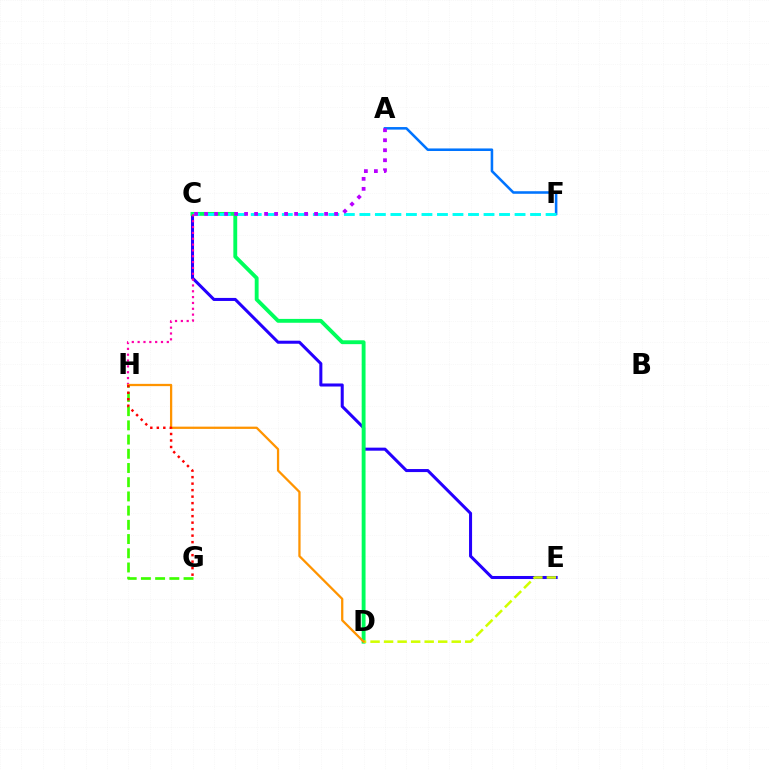{('C', 'E'): [{'color': '#2500ff', 'line_style': 'solid', 'thickness': 2.19}], ('C', 'D'): [{'color': '#00ff5c', 'line_style': 'solid', 'thickness': 2.78}], ('A', 'F'): [{'color': '#0074ff', 'line_style': 'solid', 'thickness': 1.84}], ('D', 'E'): [{'color': '#d1ff00', 'line_style': 'dashed', 'thickness': 1.84}], ('C', 'F'): [{'color': '#00fff6', 'line_style': 'dashed', 'thickness': 2.11}], ('C', 'H'): [{'color': '#ff00ac', 'line_style': 'dotted', 'thickness': 1.59}], ('G', 'H'): [{'color': '#3dff00', 'line_style': 'dashed', 'thickness': 1.93}, {'color': '#ff0000', 'line_style': 'dotted', 'thickness': 1.77}], ('A', 'C'): [{'color': '#b900ff', 'line_style': 'dotted', 'thickness': 2.72}], ('D', 'H'): [{'color': '#ff9400', 'line_style': 'solid', 'thickness': 1.64}]}